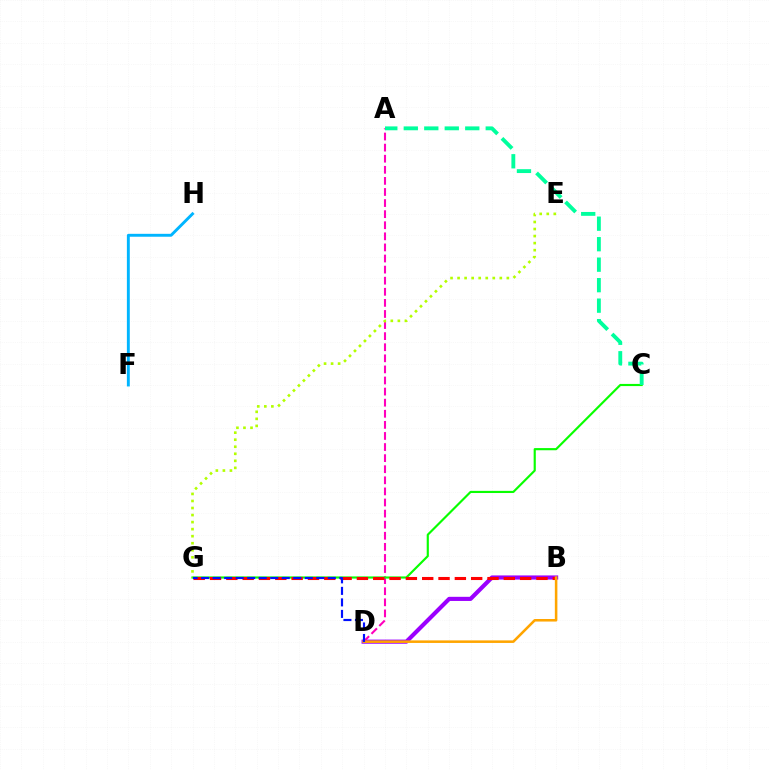{('B', 'D'): [{'color': '#9b00ff', 'line_style': 'solid', 'thickness': 2.98}, {'color': '#ffa500', 'line_style': 'solid', 'thickness': 1.83}], ('A', 'D'): [{'color': '#ff00bd', 'line_style': 'dashed', 'thickness': 1.51}], ('C', 'G'): [{'color': '#08ff00', 'line_style': 'solid', 'thickness': 1.55}], ('A', 'C'): [{'color': '#00ff9d', 'line_style': 'dashed', 'thickness': 2.78}], ('F', 'H'): [{'color': '#00b5ff', 'line_style': 'solid', 'thickness': 2.09}], ('B', 'G'): [{'color': '#ff0000', 'line_style': 'dashed', 'thickness': 2.22}], ('E', 'G'): [{'color': '#b3ff00', 'line_style': 'dotted', 'thickness': 1.91}], ('D', 'G'): [{'color': '#0010ff', 'line_style': 'dashed', 'thickness': 1.56}]}